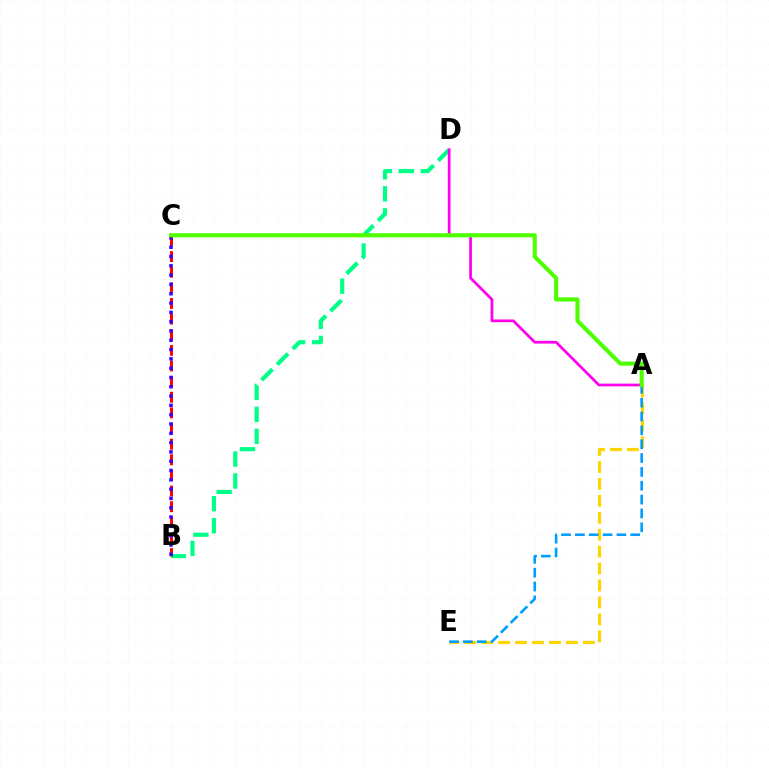{('B', 'D'): [{'color': '#00ff86', 'line_style': 'dashed', 'thickness': 2.99}], ('A', 'E'): [{'color': '#ffd500', 'line_style': 'dashed', 'thickness': 2.3}, {'color': '#009eff', 'line_style': 'dashed', 'thickness': 1.88}], ('B', 'C'): [{'color': '#ff0000', 'line_style': 'dashed', 'thickness': 2.12}, {'color': '#3700ff', 'line_style': 'dotted', 'thickness': 2.53}], ('A', 'D'): [{'color': '#ff00ed', 'line_style': 'solid', 'thickness': 1.96}], ('A', 'C'): [{'color': '#4fff00', 'line_style': 'solid', 'thickness': 2.95}]}